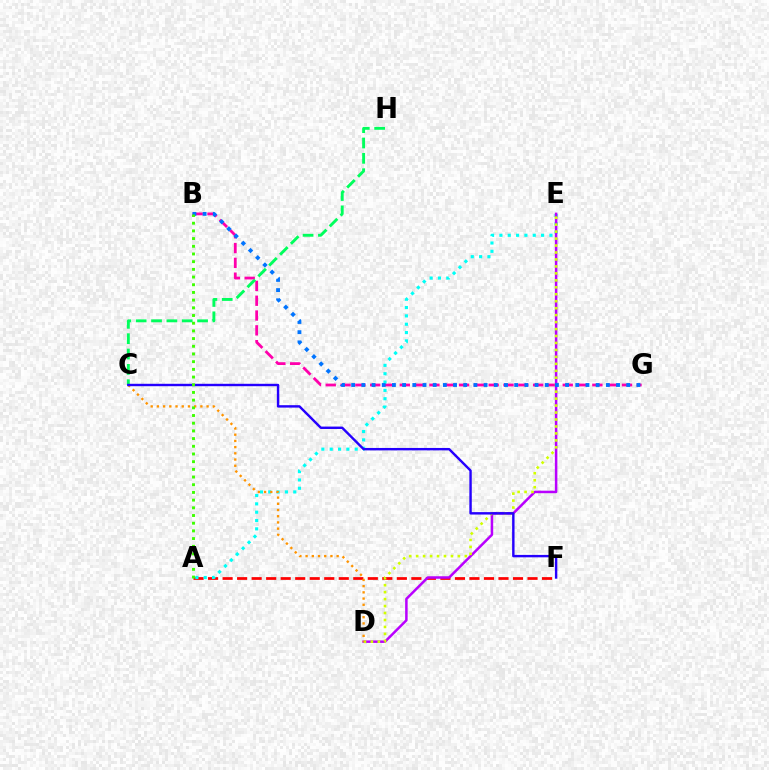{('A', 'F'): [{'color': '#ff0000', 'line_style': 'dashed', 'thickness': 1.97}], ('B', 'G'): [{'color': '#ff00ac', 'line_style': 'dashed', 'thickness': 2.01}, {'color': '#0074ff', 'line_style': 'dotted', 'thickness': 2.77}], ('C', 'H'): [{'color': '#00ff5c', 'line_style': 'dashed', 'thickness': 2.08}], ('A', 'E'): [{'color': '#00fff6', 'line_style': 'dotted', 'thickness': 2.26}], ('D', 'E'): [{'color': '#b900ff', 'line_style': 'solid', 'thickness': 1.8}, {'color': '#d1ff00', 'line_style': 'dotted', 'thickness': 1.89}], ('C', 'D'): [{'color': '#ff9400', 'line_style': 'dotted', 'thickness': 1.69}], ('C', 'F'): [{'color': '#2500ff', 'line_style': 'solid', 'thickness': 1.74}], ('A', 'B'): [{'color': '#3dff00', 'line_style': 'dotted', 'thickness': 2.09}]}